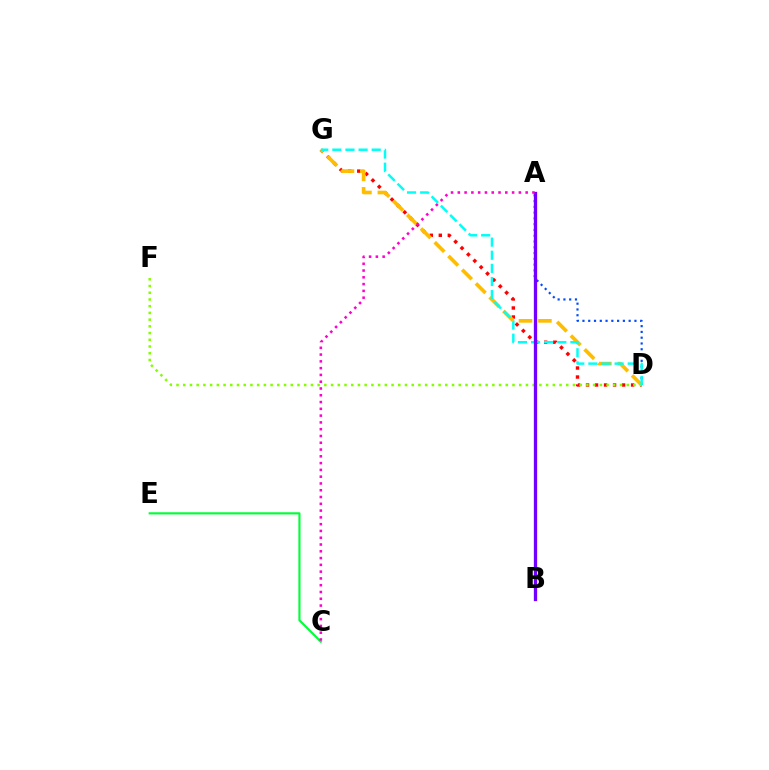{('C', 'E'): [{'color': '#00ff39', 'line_style': 'solid', 'thickness': 1.55}], ('A', 'D'): [{'color': '#004bff', 'line_style': 'dotted', 'thickness': 1.57}], ('D', 'G'): [{'color': '#ff0000', 'line_style': 'dotted', 'thickness': 2.45}, {'color': '#ffbd00', 'line_style': 'dashed', 'thickness': 2.64}, {'color': '#00fff6', 'line_style': 'dashed', 'thickness': 1.78}], ('D', 'F'): [{'color': '#84ff00', 'line_style': 'dotted', 'thickness': 1.83}], ('A', 'B'): [{'color': '#7200ff', 'line_style': 'solid', 'thickness': 2.37}], ('A', 'C'): [{'color': '#ff00cf', 'line_style': 'dotted', 'thickness': 1.84}]}